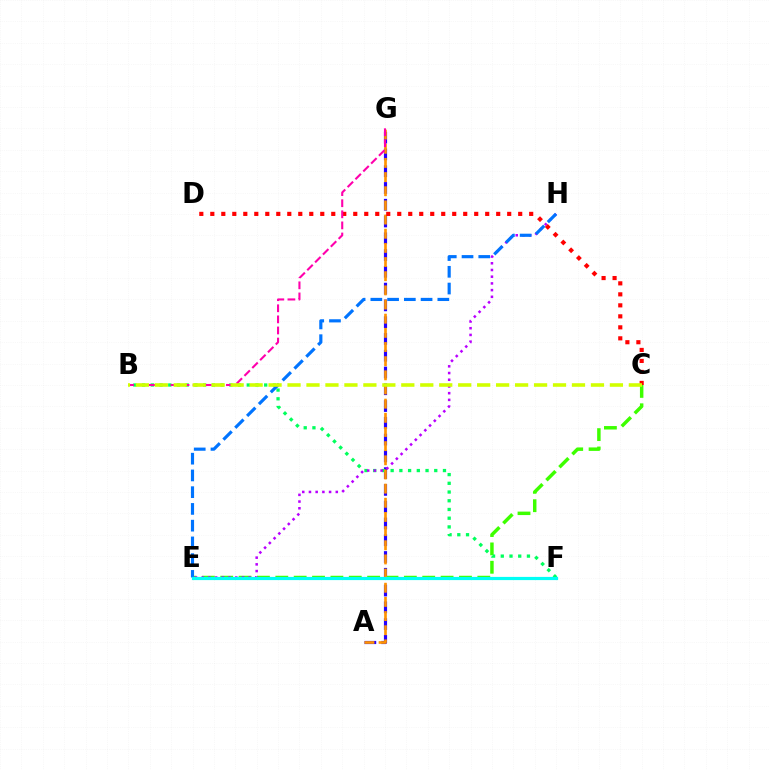{('A', 'G'): [{'color': '#2500ff', 'line_style': 'dashed', 'thickness': 2.28}, {'color': '#ff9400', 'line_style': 'dashed', 'thickness': 1.92}], ('C', 'E'): [{'color': '#3dff00', 'line_style': 'dashed', 'thickness': 2.49}], ('B', 'F'): [{'color': '#00ff5c', 'line_style': 'dotted', 'thickness': 2.37}], ('E', 'H'): [{'color': '#b900ff', 'line_style': 'dotted', 'thickness': 1.82}, {'color': '#0074ff', 'line_style': 'dashed', 'thickness': 2.27}], ('C', 'D'): [{'color': '#ff0000', 'line_style': 'dotted', 'thickness': 2.99}], ('B', 'G'): [{'color': '#ff00ac', 'line_style': 'dashed', 'thickness': 1.51}], ('E', 'F'): [{'color': '#00fff6', 'line_style': 'solid', 'thickness': 2.3}], ('B', 'C'): [{'color': '#d1ff00', 'line_style': 'dashed', 'thickness': 2.58}]}